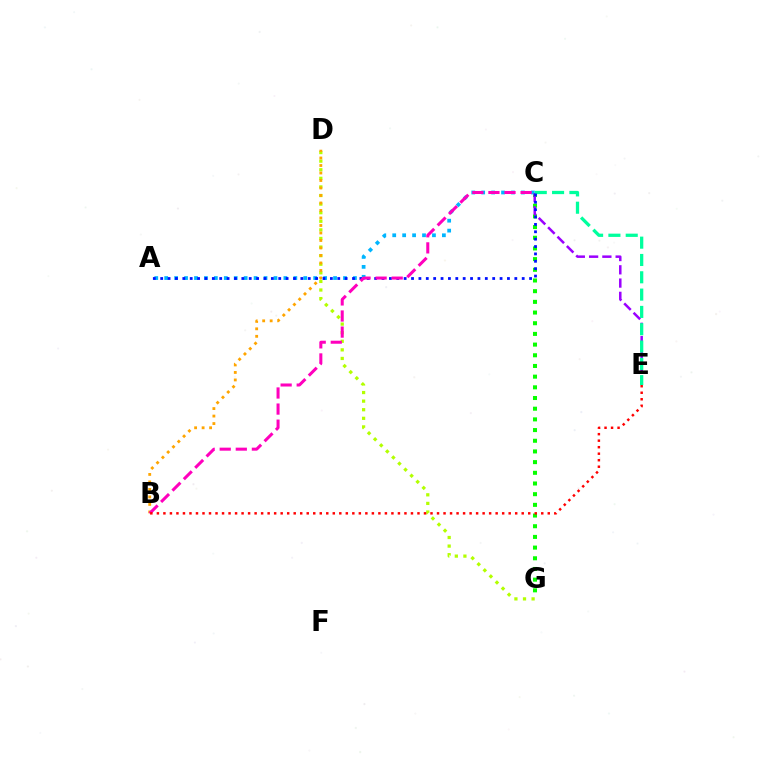{('C', 'G'): [{'color': '#08ff00', 'line_style': 'dotted', 'thickness': 2.9}], ('A', 'C'): [{'color': '#00b5ff', 'line_style': 'dotted', 'thickness': 2.7}, {'color': '#0010ff', 'line_style': 'dotted', 'thickness': 2.0}], ('D', 'G'): [{'color': '#b3ff00', 'line_style': 'dotted', 'thickness': 2.33}], ('C', 'E'): [{'color': '#9b00ff', 'line_style': 'dashed', 'thickness': 1.8}, {'color': '#00ff9d', 'line_style': 'dashed', 'thickness': 2.35}], ('B', 'D'): [{'color': '#ffa500', 'line_style': 'dotted', 'thickness': 2.04}], ('B', 'C'): [{'color': '#ff00bd', 'line_style': 'dashed', 'thickness': 2.18}], ('B', 'E'): [{'color': '#ff0000', 'line_style': 'dotted', 'thickness': 1.77}]}